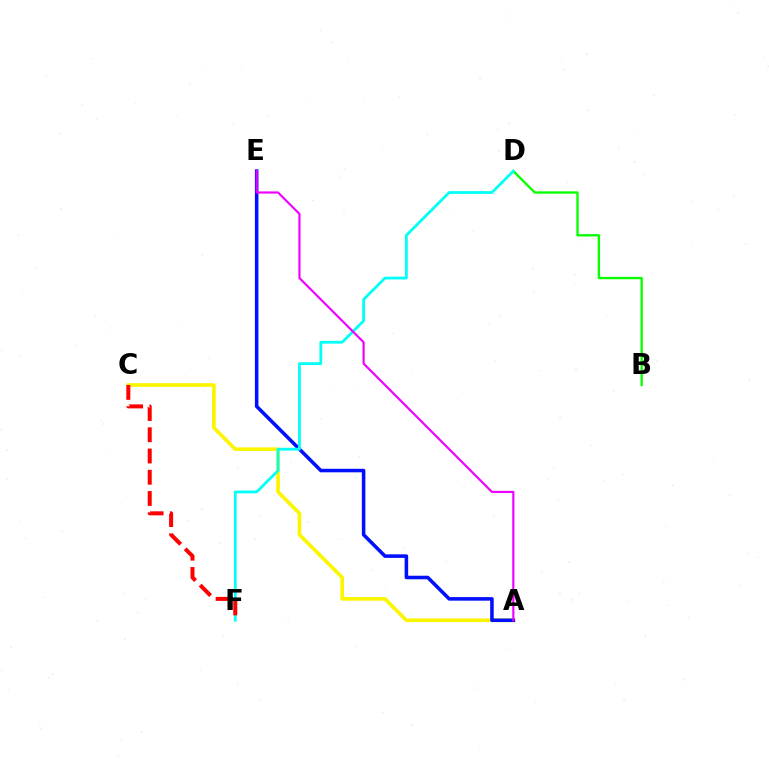{('A', 'C'): [{'color': '#fcf500', 'line_style': 'solid', 'thickness': 2.63}], ('B', 'D'): [{'color': '#08ff00', 'line_style': 'solid', 'thickness': 1.69}], ('A', 'E'): [{'color': '#0010ff', 'line_style': 'solid', 'thickness': 2.55}, {'color': '#ee00ff', 'line_style': 'solid', 'thickness': 1.55}], ('D', 'F'): [{'color': '#00fff6', 'line_style': 'solid', 'thickness': 1.99}], ('C', 'F'): [{'color': '#ff0000', 'line_style': 'dashed', 'thickness': 2.89}]}